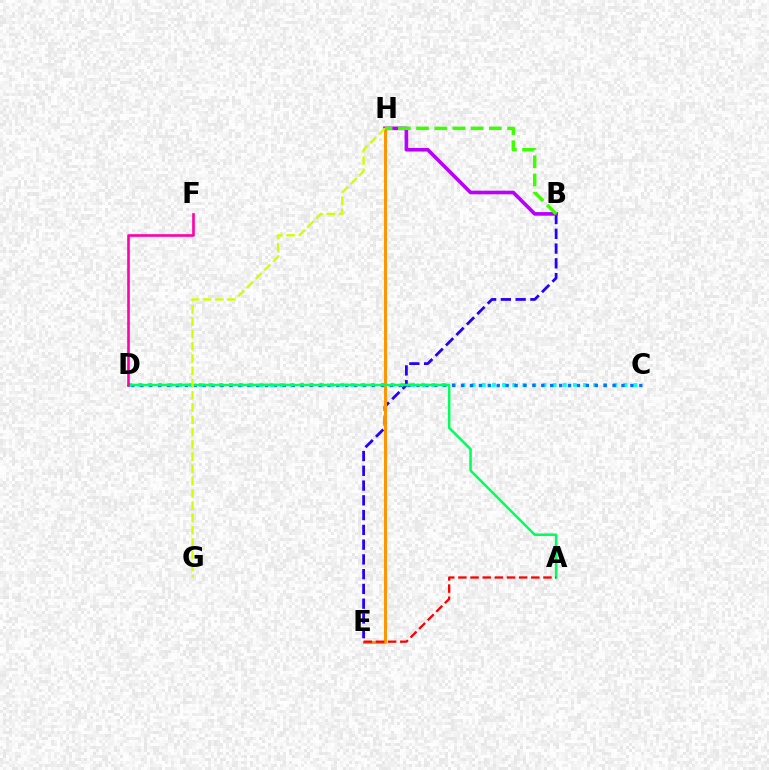{('C', 'D'): [{'color': '#00fff6', 'line_style': 'dotted', 'thickness': 2.75}, {'color': '#0074ff', 'line_style': 'dotted', 'thickness': 2.42}], ('B', 'E'): [{'color': '#2500ff', 'line_style': 'dashed', 'thickness': 2.01}], ('E', 'H'): [{'color': '#ff9400', 'line_style': 'solid', 'thickness': 2.13}], ('B', 'H'): [{'color': '#b900ff', 'line_style': 'solid', 'thickness': 2.62}, {'color': '#3dff00', 'line_style': 'dashed', 'thickness': 2.47}], ('A', 'D'): [{'color': '#00ff5c', 'line_style': 'solid', 'thickness': 1.8}], ('A', 'E'): [{'color': '#ff0000', 'line_style': 'dashed', 'thickness': 1.65}], ('G', 'H'): [{'color': '#d1ff00', 'line_style': 'dashed', 'thickness': 1.67}], ('D', 'F'): [{'color': '#ff00ac', 'line_style': 'solid', 'thickness': 1.89}]}